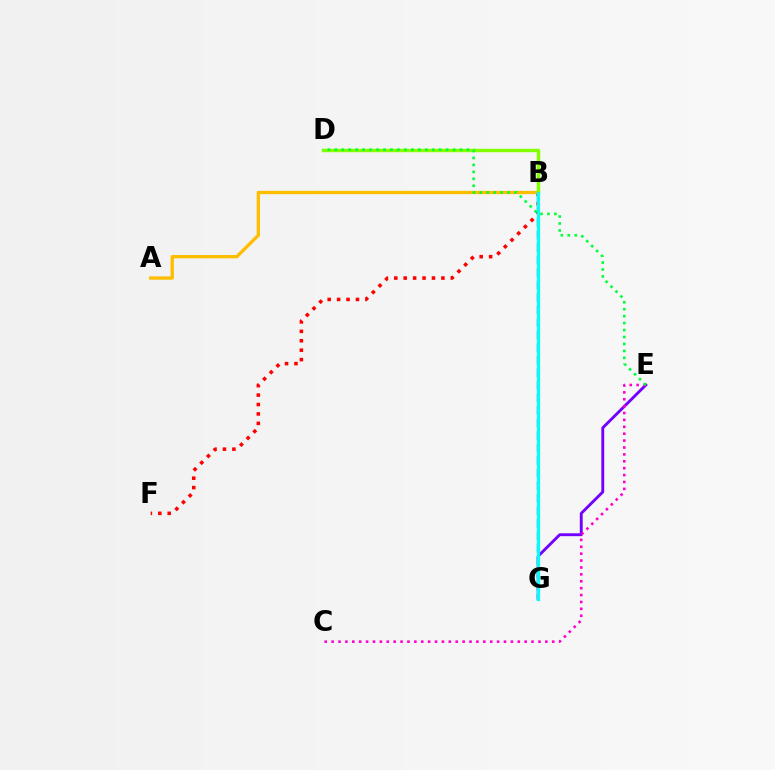{('E', 'G'): [{'color': '#7200ff', 'line_style': 'solid', 'thickness': 2.07}], ('B', 'F'): [{'color': '#ff0000', 'line_style': 'dotted', 'thickness': 2.56}], ('A', 'B'): [{'color': '#ffbd00', 'line_style': 'solid', 'thickness': 2.39}], ('B', 'D'): [{'color': '#84ff00', 'line_style': 'solid', 'thickness': 2.49}], ('B', 'G'): [{'color': '#004bff', 'line_style': 'dashed', 'thickness': 1.7}, {'color': '#00fff6', 'line_style': 'solid', 'thickness': 2.29}], ('C', 'E'): [{'color': '#ff00cf', 'line_style': 'dotted', 'thickness': 1.87}], ('D', 'E'): [{'color': '#00ff39', 'line_style': 'dotted', 'thickness': 1.89}]}